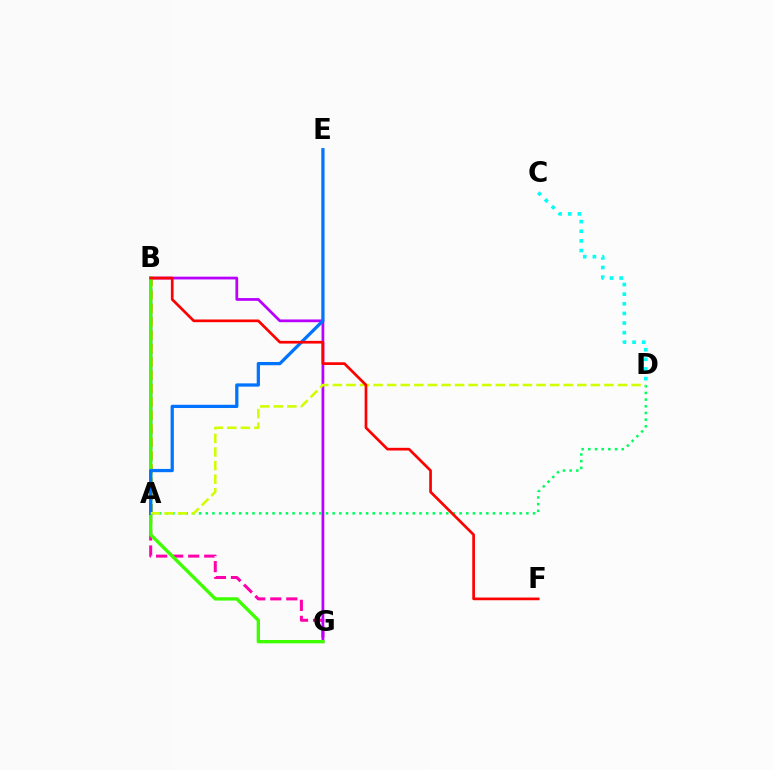{('A', 'B'): [{'color': '#2500ff', 'line_style': 'dashed', 'thickness': 1.73}, {'color': '#ff9400', 'line_style': 'dashed', 'thickness': 1.81}], ('A', 'G'): [{'color': '#ff00ac', 'line_style': 'dashed', 'thickness': 2.18}], ('B', 'G'): [{'color': '#b900ff', 'line_style': 'solid', 'thickness': 1.98}, {'color': '#3dff00', 'line_style': 'solid', 'thickness': 2.4}], ('A', 'D'): [{'color': '#00ff5c', 'line_style': 'dotted', 'thickness': 1.81}, {'color': '#d1ff00', 'line_style': 'dashed', 'thickness': 1.84}], ('A', 'E'): [{'color': '#0074ff', 'line_style': 'solid', 'thickness': 2.34}], ('C', 'D'): [{'color': '#00fff6', 'line_style': 'dotted', 'thickness': 2.62}], ('B', 'F'): [{'color': '#ff0000', 'line_style': 'solid', 'thickness': 1.94}]}